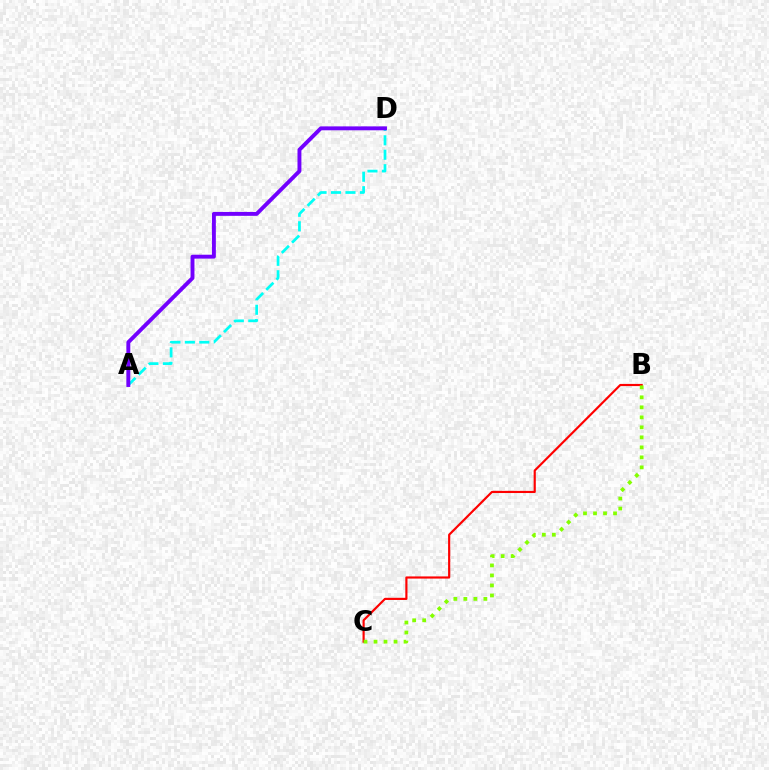{('A', 'D'): [{'color': '#00fff6', 'line_style': 'dashed', 'thickness': 1.96}, {'color': '#7200ff', 'line_style': 'solid', 'thickness': 2.81}], ('B', 'C'): [{'color': '#ff0000', 'line_style': 'solid', 'thickness': 1.56}, {'color': '#84ff00', 'line_style': 'dotted', 'thickness': 2.72}]}